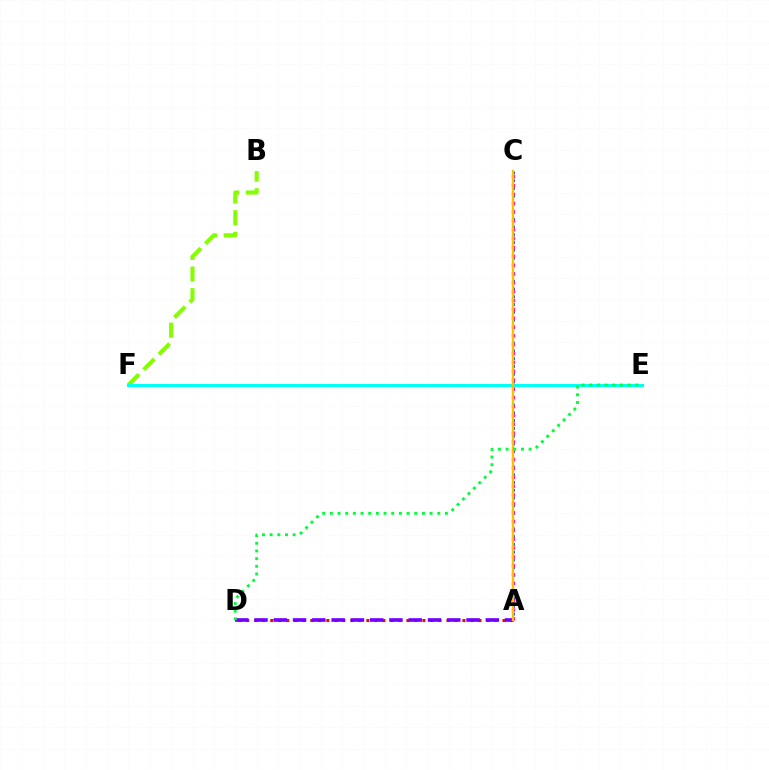{('A', 'D'): [{'color': '#ff0000', 'line_style': 'dotted', 'thickness': 2.18}, {'color': '#7200ff', 'line_style': 'dashed', 'thickness': 2.62}], ('A', 'C'): [{'color': '#004bff', 'line_style': 'dotted', 'thickness': 2.1}, {'color': '#ff00cf', 'line_style': 'dotted', 'thickness': 2.4}, {'color': '#ffbd00', 'line_style': 'solid', 'thickness': 1.68}], ('B', 'F'): [{'color': '#84ff00', 'line_style': 'dashed', 'thickness': 2.94}], ('E', 'F'): [{'color': '#00fff6', 'line_style': 'solid', 'thickness': 2.16}], ('D', 'E'): [{'color': '#00ff39', 'line_style': 'dotted', 'thickness': 2.08}]}